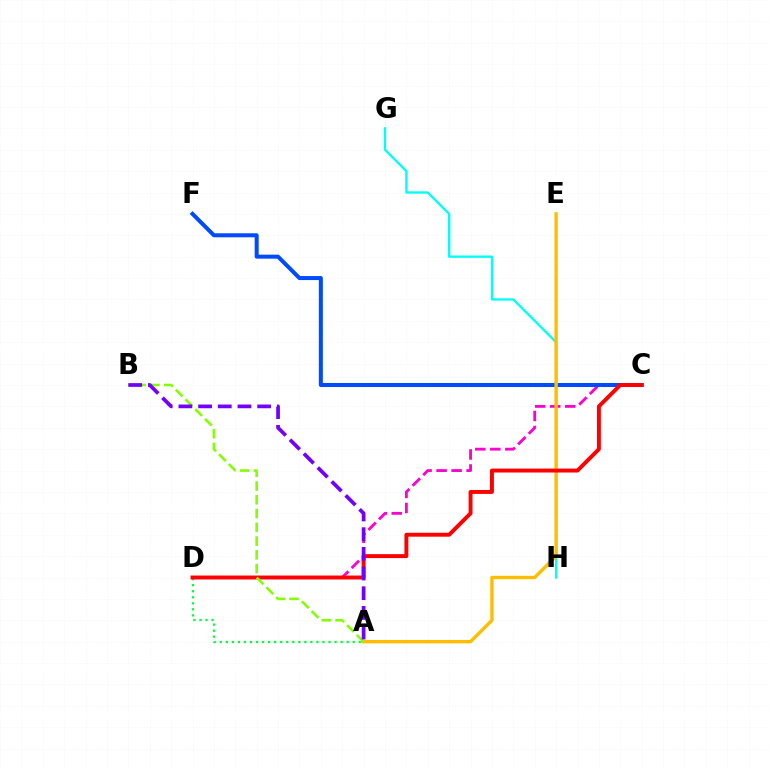{('C', 'D'): [{'color': '#ff00cf', 'line_style': 'dashed', 'thickness': 2.04}, {'color': '#ff0000', 'line_style': 'solid', 'thickness': 2.83}], ('C', 'F'): [{'color': '#004bff', 'line_style': 'solid', 'thickness': 2.89}], ('A', 'D'): [{'color': '#00ff39', 'line_style': 'dotted', 'thickness': 1.64}], ('G', 'H'): [{'color': '#00fff6', 'line_style': 'solid', 'thickness': 1.69}], ('A', 'E'): [{'color': '#ffbd00', 'line_style': 'solid', 'thickness': 2.43}], ('A', 'B'): [{'color': '#84ff00', 'line_style': 'dashed', 'thickness': 1.87}, {'color': '#7200ff', 'line_style': 'dashed', 'thickness': 2.67}]}